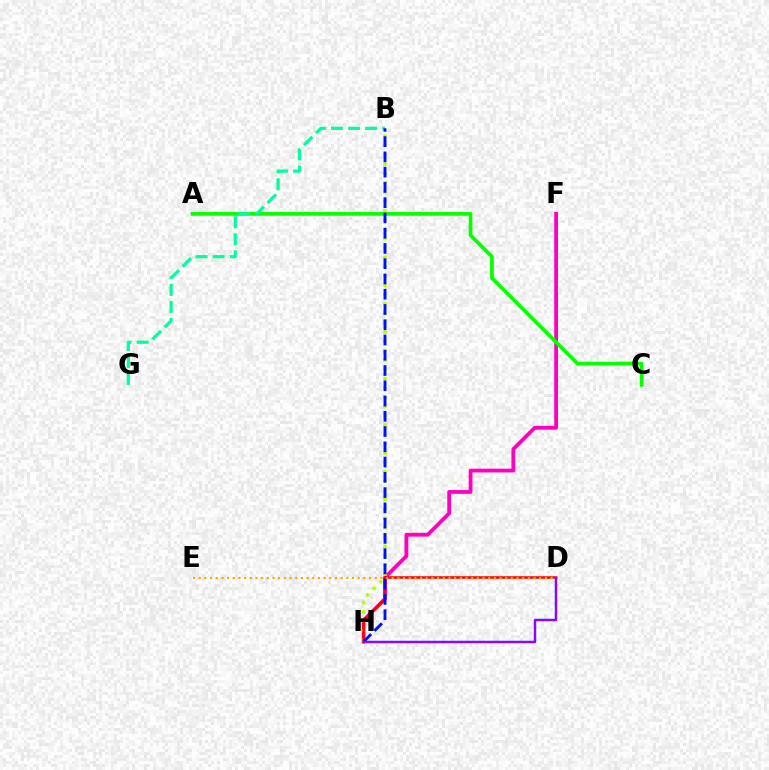{('F', 'H'): [{'color': '#ff00bd', 'line_style': 'solid', 'thickness': 2.73}], ('A', 'C'): [{'color': '#08ff00', 'line_style': 'solid', 'thickness': 2.66}], ('B', 'H'): [{'color': '#b3ff00', 'line_style': 'dotted', 'thickness': 2.53}, {'color': '#0010ff', 'line_style': 'dashed', 'thickness': 2.07}], ('D', 'H'): [{'color': '#ff0000', 'line_style': 'solid', 'thickness': 1.84}, {'color': '#00b5ff', 'line_style': 'solid', 'thickness': 1.7}, {'color': '#9b00ff', 'line_style': 'solid', 'thickness': 1.65}], ('B', 'G'): [{'color': '#00ff9d', 'line_style': 'dashed', 'thickness': 2.32}], ('D', 'E'): [{'color': '#ffa500', 'line_style': 'dotted', 'thickness': 1.54}]}